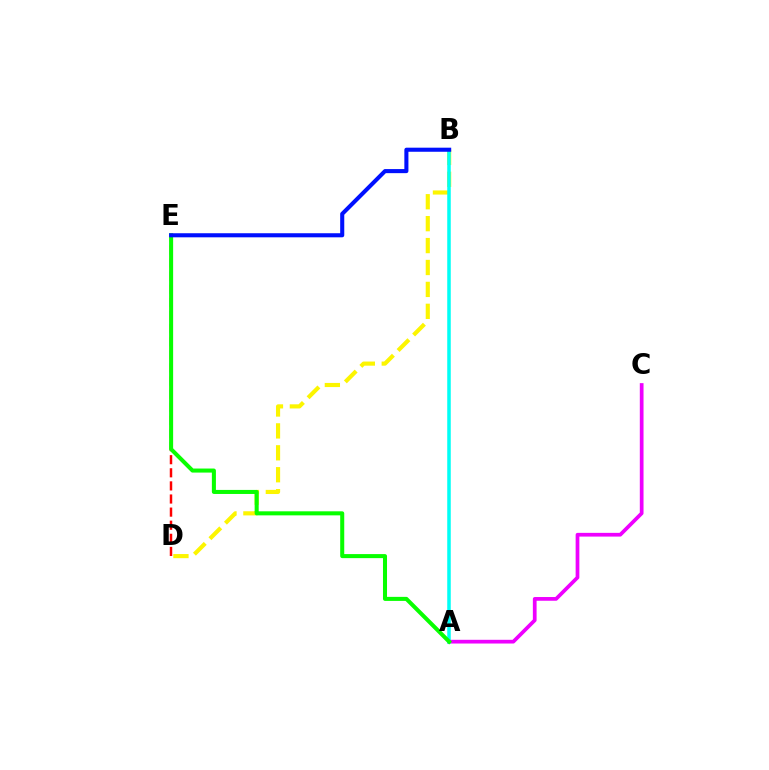{('B', 'D'): [{'color': '#fcf500', 'line_style': 'dashed', 'thickness': 2.98}], ('D', 'E'): [{'color': '#ff0000', 'line_style': 'dashed', 'thickness': 1.78}], ('A', 'C'): [{'color': '#ee00ff', 'line_style': 'solid', 'thickness': 2.68}], ('A', 'B'): [{'color': '#00fff6', 'line_style': 'solid', 'thickness': 2.54}], ('A', 'E'): [{'color': '#08ff00', 'line_style': 'solid', 'thickness': 2.91}], ('B', 'E'): [{'color': '#0010ff', 'line_style': 'solid', 'thickness': 2.93}]}